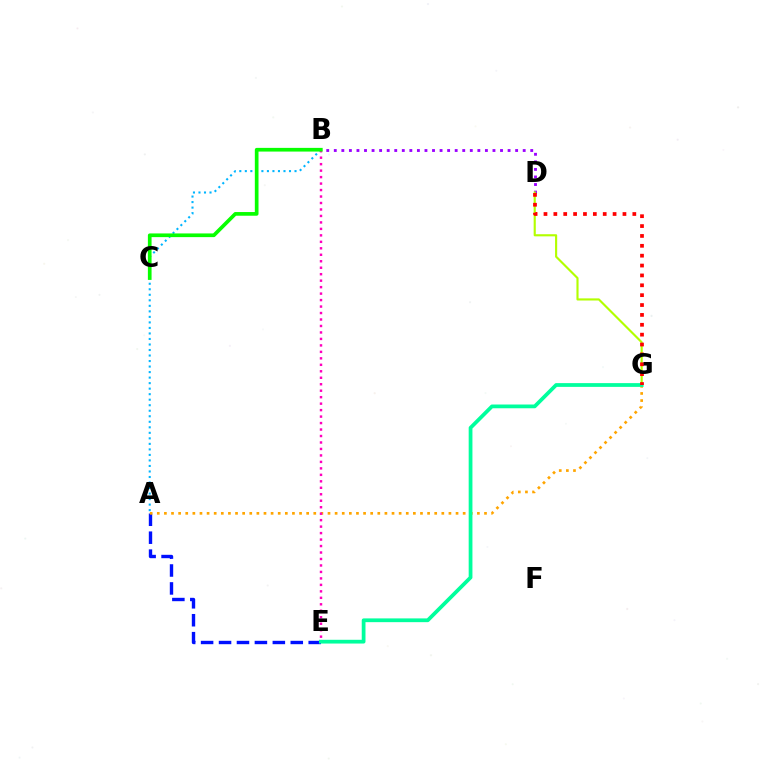{('A', 'E'): [{'color': '#0010ff', 'line_style': 'dashed', 'thickness': 2.44}], ('A', 'B'): [{'color': '#00b5ff', 'line_style': 'dotted', 'thickness': 1.5}], ('B', 'D'): [{'color': '#9b00ff', 'line_style': 'dotted', 'thickness': 2.05}], ('D', 'G'): [{'color': '#b3ff00', 'line_style': 'solid', 'thickness': 1.54}, {'color': '#ff0000', 'line_style': 'dotted', 'thickness': 2.68}], ('A', 'G'): [{'color': '#ffa500', 'line_style': 'dotted', 'thickness': 1.93}], ('B', 'E'): [{'color': '#ff00bd', 'line_style': 'dotted', 'thickness': 1.76}], ('B', 'C'): [{'color': '#08ff00', 'line_style': 'solid', 'thickness': 2.65}], ('E', 'G'): [{'color': '#00ff9d', 'line_style': 'solid', 'thickness': 2.7}]}